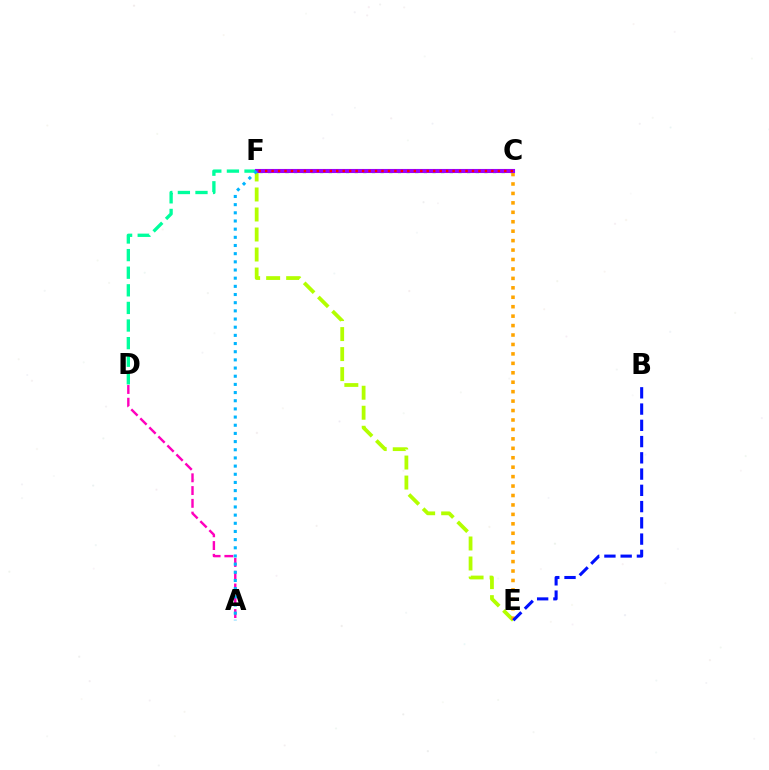{('D', 'F'): [{'color': '#00ff9d', 'line_style': 'dashed', 'thickness': 2.39}], ('E', 'F'): [{'color': '#b3ff00', 'line_style': 'dashed', 'thickness': 2.72}], ('C', 'F'): [{'color': '#08ff00', 'line_style': 'dotted', 'thickness': 2.35}, {'color': '#9b00ff', 'line_style': 'solid', 'thickness': 2.95}, {'color': '#ff0000', 'line_style': 'dotted', 'thickness': 1.76}], ('C', 'E'): [{'color': '#ffa500', 'line_style': 'dotted', 'thickness': 2.56}], ('B', 'E'): [{'color': '#0010ff', 'line_style': 'dashed', 'thickness': 2.21}], ('A', 'D'): [{'color': '#ff00bd', 'line_style': 'dashed', 'thickness': 1.73}], ('A', 'F'): [{'color': '#00b5ff', 'line_style': 'dotted', 'thickness': 2.22}]}